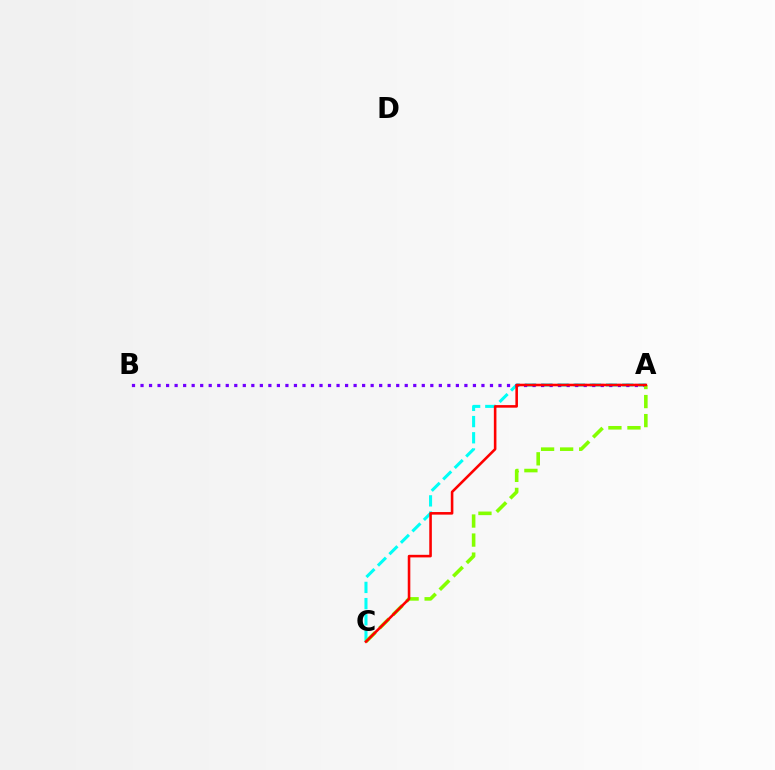{('A', 'C'): [{'color': '#00fff6', 'line_style': 'dashed', 'thickness': 2.2}, {'color': '#84ff00', 'line_style': 'dashed', 'thickness': 2.59}, {'color': '#ff0000', 'line_style': 'solid', 'thickness': 1.86}], ('A', 'B'): [{'color': '#7200ff', 'line_style': 'dotted', 'thickness': 2.32}]}